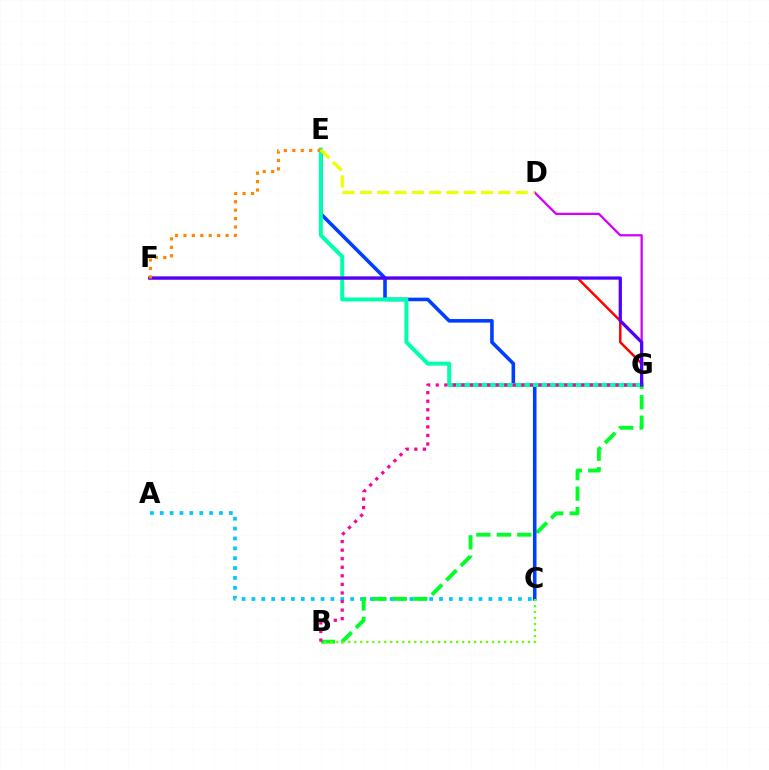{('A', 'C'): [{'color': '#00c7ff', 'line_style': 'dotted', 'thickness': 2.68}], ('D', 'G'): [{'color': '#d600ff', 'line_style': 'solid', 'thickness': 1.65}], ('B', 'G'): [{'color': '#00ff27', 'line_style': 'dashed', 'thickness': 2.78}, {'color': '#ff00a0', 'line_style': 'dotted', 'thickness': 2.33}], ('F', 'G'): [{'color': '#ff0000', 'line_style': 'solid', 'thickness': 1.78}, {'color': '#4f00ff', 'line_style': 'solid', 'thickness': 2.33}], ('C', 'E'): [{'color': '#003fff', 'line_style': 'solid', 'thickness': 2.58}], ('E', 'G'): [{'color': '#00ffaf', 'line_style': 'solid', 'thickness': 2.86}], ('E', 'F'): [{'color': '#ff8800', 'line_style': 'dotted', 'thickness': 2.29}], ('B', 'C'): [{'color': '#66ff00', 'line_style': 'dotted', 'thickness': 1.63}], ('D', 'E'): [{'color': '#eeff00', 'line_style': 'dashed', 'thickness': 2.35}]}